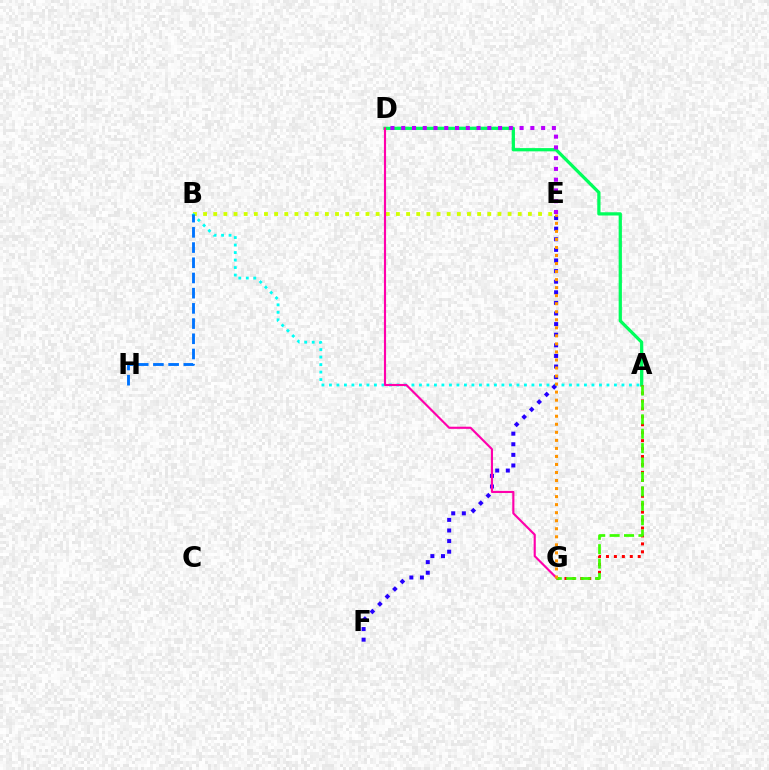{('A', 'D'): [{'color': '#00ff5c', 'line_style': 'solid', 'thickness': 2.34}], ('D', 'E'): [{'color': '#b900ff', 'line_style': 'dotted', 'thickness': 2.92}], ('A', 'G'): [{'color': '#ff0000', 'line_style': 'dotted', 'thickness': 2.16}, {'color': '#3dff00', 'line_style': 'dashed', 'thickness': 1.96}], ('B', 'E'): [{'color': '#d1ff00', 'line_style': 'dotted', 'thickness': 2.76}], ('A', 'B'): [{'color': '#00fff6', 'line_style': 'dotted', 'thickness': 2.04}], ('E', 'F'): [{'color': '#2500ff', 'line_style': 'dotted', 'thickness': 2.88}], ('B', 'H'): [{'color': '#0074ff', 'line_style': 'dashed', 'thickness': 2.07}], ('D', 'G'): [{'color': '#ff00ac', 'line_style': 'solid', 'thickness': 1.54}], ('E', 'G'): [{'color': '#ff9400', 'line_style': 'dotted', 'thickness': 2.18}]}